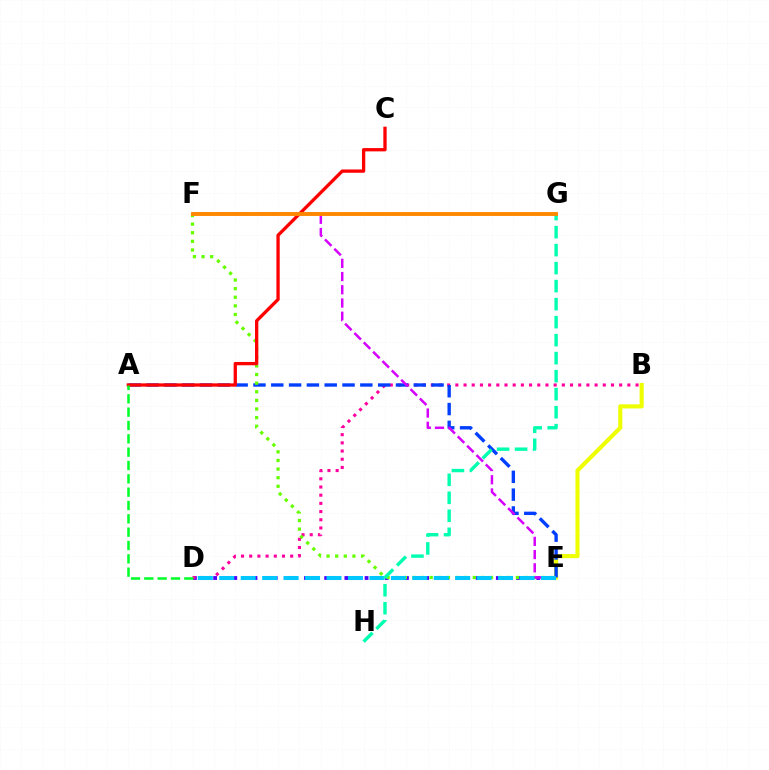{('B', 'E'): [{'color': '#eeff00', 'line_style': 'solid', 'thickness': 2.96}], ('D', 'E'): [{'color': '#4f00ff', 'line_style': 'dotted', 'thickness': 2.74}, {'color': '#00c7ff', 'line_style': 'dashed', 'thickness': 2.91}], ('B', 'D'): [{'color': '#ff00a0', 'line_style': 'dotted', 'thickness': 2.23}], ('A', 'E'): [{'color': '#003fff', 'line_style': 'dashed', 'thickness': 2.42}], ('E', 'F'): [{'color': '#66ff00', 'line_style': 'dotted', 'thickness': 2.34}, {'color': '#d600ff', 'line_style': 'dashed', 'thickness': 1.8}], ('A', 'C'): [{'color': '#ff0000', 'line_style': 'solid', 'thickness': 2.38}], ('A', 'D'): [{'color': '#00ff27', 'line_style': 'dashed', 'thickness': 1.81}], ('G', 'H'): [{'color': '#00ffaf', 'line_style': 'dashed', 'thickness': 2.45}], ('F', 'G'): [{'color': '#ff8800', 'line_style': 'solid', 'thickness': 2.8}]}